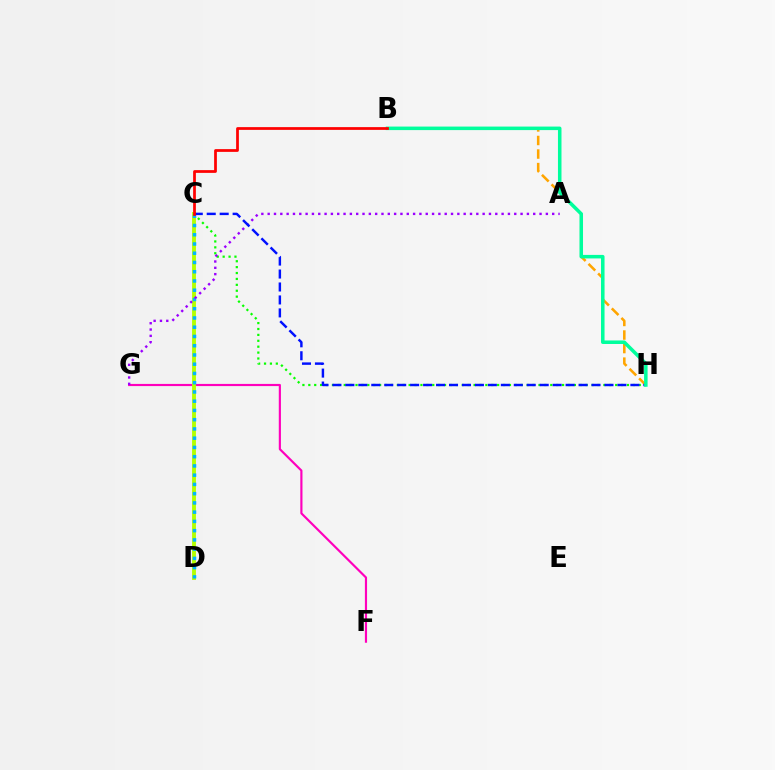{('B', 'H'): [{'color': '#ffa500', 'line_style': 'dashed', 'thickness': 1.84}, {'color': '#00ff9d', 'line_style': 'solid', 'thickness': 2.54}], ('C', 'H'): [{'color': '#08ff00', 'line_style': 'dotted', 'thickness': 1.6}, {'color': '#0010ff', 'line_style': 'dashed', 'thickness': 1.76}], ('F', 'G'): [{'color': '#ff00bd', 'line_style': 'solid', 'thickness': 1.56}], ('C', 'D'): [{'color': '#b3ff00', 'line_style': 'solid', 'thickness': 2.78}, {'color': '#00b5ff', 'line_style': 'dotted', 'thickness': 2.51}], ('A', 'G'): [{'color': '#9b00ff', 'line_style': 'dotted', 'thickness': 1.72}], ('B', 'C'): [{'color': '#ff0000', 'line_style': 'solid', 'thickness': 1.98}]}